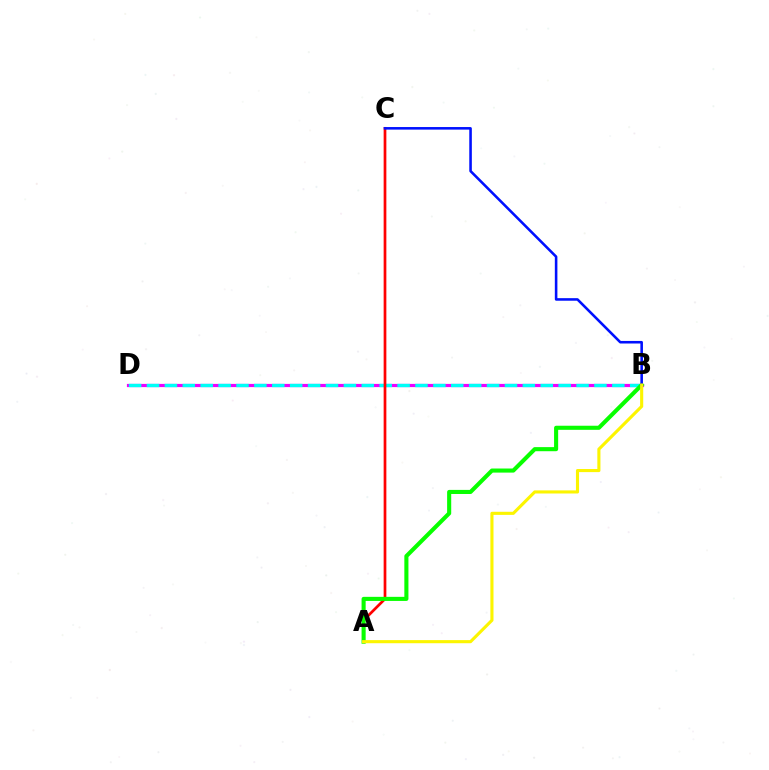{('B', 'D'): [{'color': '#ee00ff', 'line_style': 'solid', 'thickness': 2.3}, {'color': '#00fff6', 'line_style': 'dashed', 'thickness': 2.43}], ('A', 'C'): [{'color': '#ff0000', 'line_style': 'solid', 'thickness': 1.95}], ('A', 'B'): [{'color': '#08ff00', 'line_style': 'solid', 'thickness': 2.95}, {'color': '#fcf500', 'line_style': 'solid', 'thickness': 2.24}], ('B', 'C'): [{'color': '#0010ff', 'line_style': 'solid', 'thickness': 1.85}]}